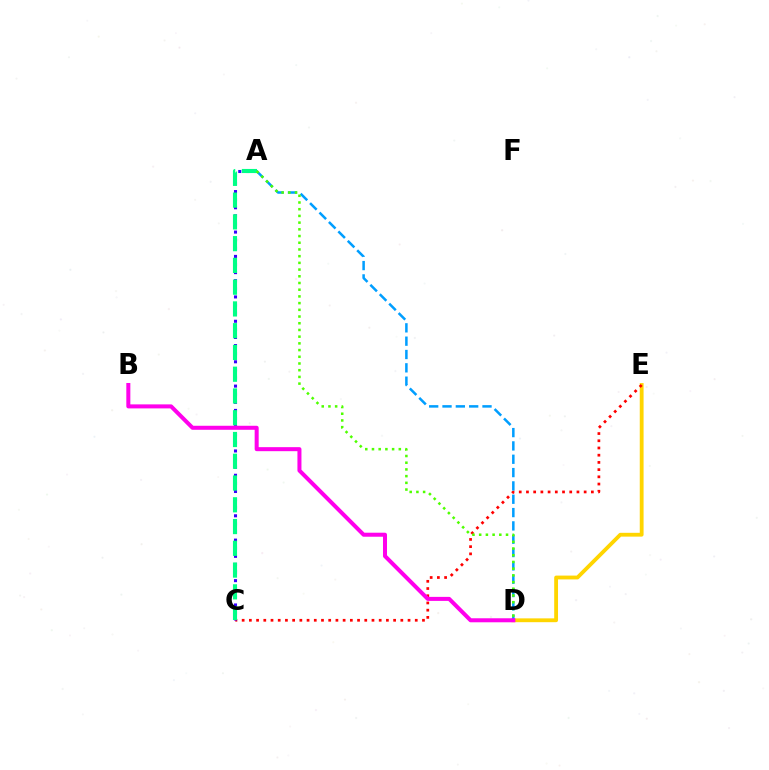{('D', 'E'): [{'color': '#ffd500', 'line_style': 'solid', 'thickness': 2.75}], ('C', 'E'): [{'color': '#ff0000', 'line_style': 'dotted', 'thickness': 1.96}], ('A', 'C'): [{'color': '#3700ff', 'line_style': 'dotted', 'thickness': 2.2}, {'color': '#00ff86', 'line_style': 'dashed', 'thickness': 2.96}], ('A', 'D'): [{'color': '#009eff', 'line_style': 'dashed', 'thickness': 1.81}, {'color': '#4fff00', 'line_style': 'dotted', 'thickness': 1.82}], ('B', 'D'): [{'color': '#ff00ed', 'line_style': 'solid', 'thickness': 2.89}]}